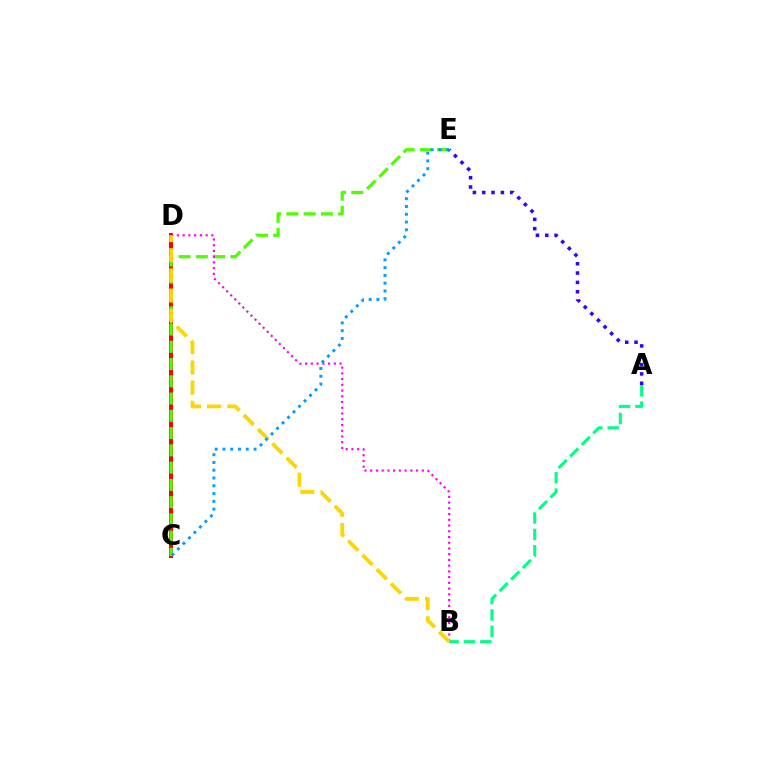{('C', 'D'): [{'color': '#ff0000', 'line_style': 'solid', 'thickness': 2.87}], ('A', 'B'): [{'color': '#00ff86', 'line_style': 'dashed', 'thickness': 2.23}], ('C', 'E'): [{'color': '#4fff00', 'line_style': 'dashed', 'thickness': 2.34}, {'color': '#009eff', 'line_style': 'dotted', 'thickness': 2.11}], ('A', 'E'): [{'color': '#3700ff', 'line_style': 'dotted', 'thickness': 2.54}], ('B', 'D'): [{'color': '#ff00ed', 'line_style': 'dotted', 'thickness': 1.56}, {'color': '#ffd500', 'line_style': 'dashed', 'thickness': 2.74}]}